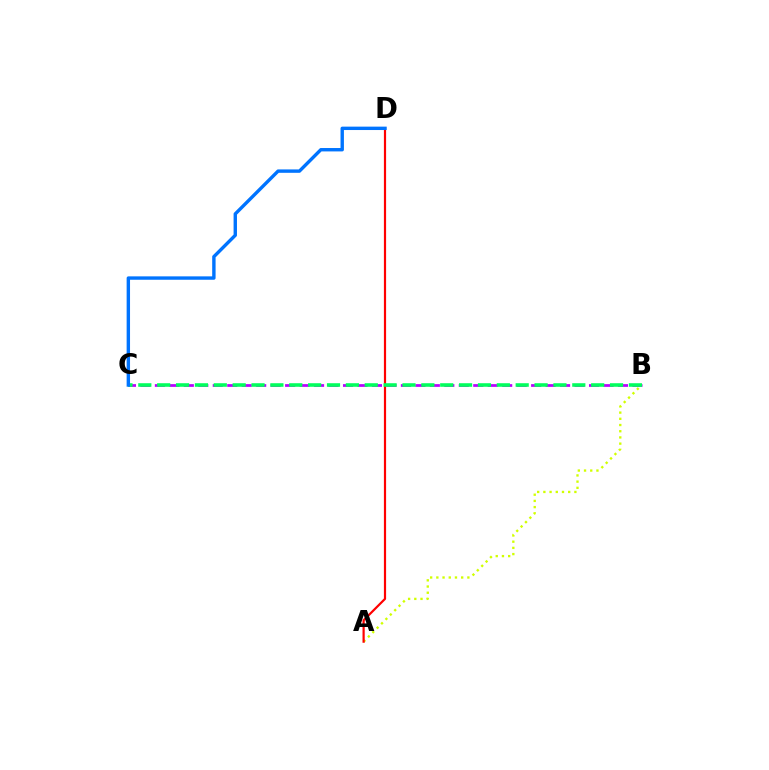{('A', 'B'): [{'color': '#d1ff00', 'line_style': 'dotted', 'thickness': 1.69}], ('B', 'C'): [{'color': '#b900ff', 'line_style': 'dashed', 'thickness': 1.97}, {'color': '#00ff5c', 'line_style': 'dashed', 'thickness': 2.56}], ('A', 'D'): [{'color': '#ff0000', 'line_style': 'solid', 'thickness': 1.58}], ('C', 'D'): [{'color': '#0074ff', 'line_style': 'solid', 'thickness': 2.44}]}